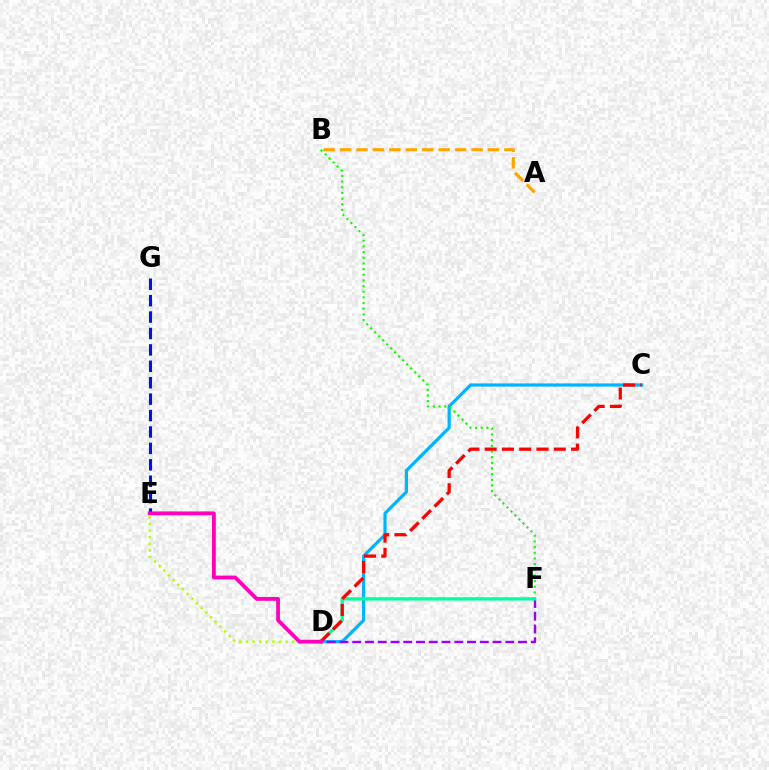{('C', 'D'): [{'color': '#00b5ff', 'line_style': 'solid', 'thickness': 2.3}, {'color': '#ff0000', 'line_style': 'dashed', 'thickness': 2.35}], ('A', 'B'): [{'color': '#ffa500', 'line_style': 'dashed', 'thickness': 2.23}], ('B', 'F'): [{'color': '#08ff00', 'line_style': 'dotted', 'thickness': 1.54}], ('D', 'F'): [{'color': '#9b00ff', 'line_style': 'dashed', 'thickness': 1.73}, {'color': '#00ff9d', 'line_style': 'solid', 'thickness': 2.38}], ('E', 'G'): [{'color': '#0010ff', 'line_style': 'dashed', 'thickness': 2.23}], ('D', 'E'): [{'color': '#b3ff00', 'line_style': 'dotted', 'thickness': 1.79}, {'color': '#ff00bd', 'line_style': 'solid', 'thickness': 2.74}]}